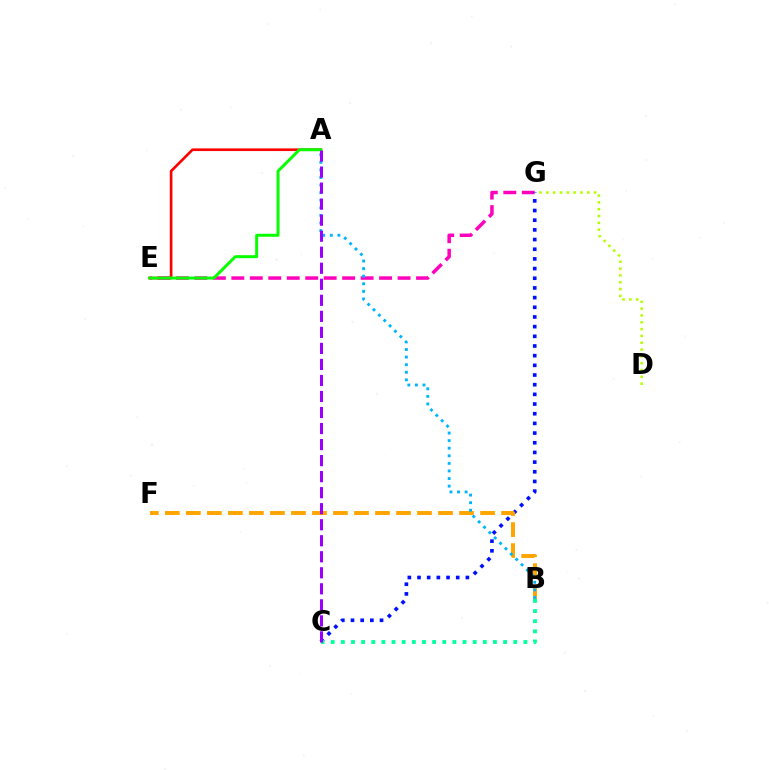{('A', 'E'): [{'color': '#ff0000', 'line_style': 'solid', 'thickness': 1.91}, {'color': '#08ff00', 'line_style': 'solid', 'thickness': 2.14}], ('E', 'G'): [{'color': '#ff00bd', 'line_style': 'dashed', 'thickness': 2.51}], ('C', 'G'): [{'color': '#0010ff', 'line_style': 'dotted', 'thickness': 2.63}], ('B', 'F'): [{'color': '#ffa500', 'line_style': 'dashed', 'thickness': 2.86}], ('B', 'C'): [{'color': '#00ff9d', 'line_style': 'dotted', 'thickness': 2.76}], ('A', 'B'): [{'color': '#00b5ff', 'line_style': 'dotted', 'thickness': 2.06}], ('D', 'G'): [{'color': '#b3ff00', 'line_style': 'dotted', 'thickness': 1.85}], ('A', 'C'): [{'color': '#9b00ff', 'line_style': 'dashed', 'thickness': 2.18}]}